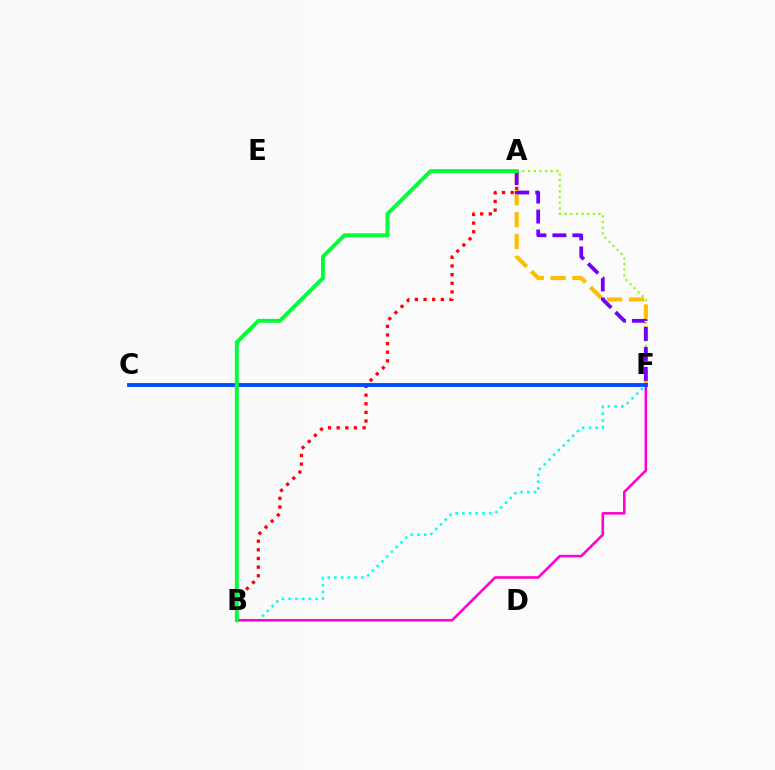{('A', 'F'): [{'color': '#84ff00', 'line_style': 'dotted', 'thickness': 1.54}, {'color': '#ffbd00', 'line_style': 'dashed', 'thickness': 2.96}, {'color': '#7200ff', 'line_style': 'dashed', 'thickness': 2.72}], ('A', 'B'): [{'color': '#ff0000', 'line_style': 'dotted', 'thickness': 2.35}, {'color': '#00ff39', 'line_style': 'solid', 'thickness': 2.82}], ('B', 'F'): [{'color': '#00fff6', 'line_style': 'dotted', 'thickness': 1.82}, {'color': '#ff00cf', 'line_style': 'solid', 'thickness': 1.84}], ('C', 'F'): [{'color': '#004bff', 'line_style': 'solid', 'thickness': 2.77}]}